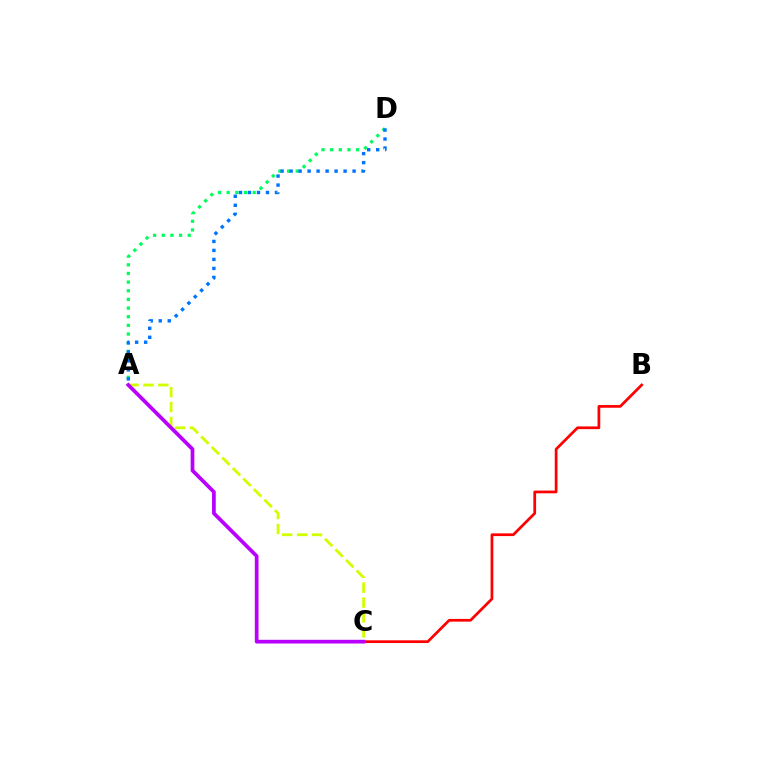{('A', 'D'): [{'color': '#00ff5c', 'line_style': 'dotted', 'thickness': 2.35}, {'color': '#0074ff', 'line_style': 'dotted', 'thickness': 2.45}], ('B', 'C'): [{'color': '#ff0000', 'line_style': 'solid', 'thickness': 1.96}], ('A', 'C'): [{'color': '#d1ff00', 'line_style': 'dashed', 'thickness': 2.02}, {'color': '#b900ff', 'line_style': 'solid', 'thickness': 2.67}]}